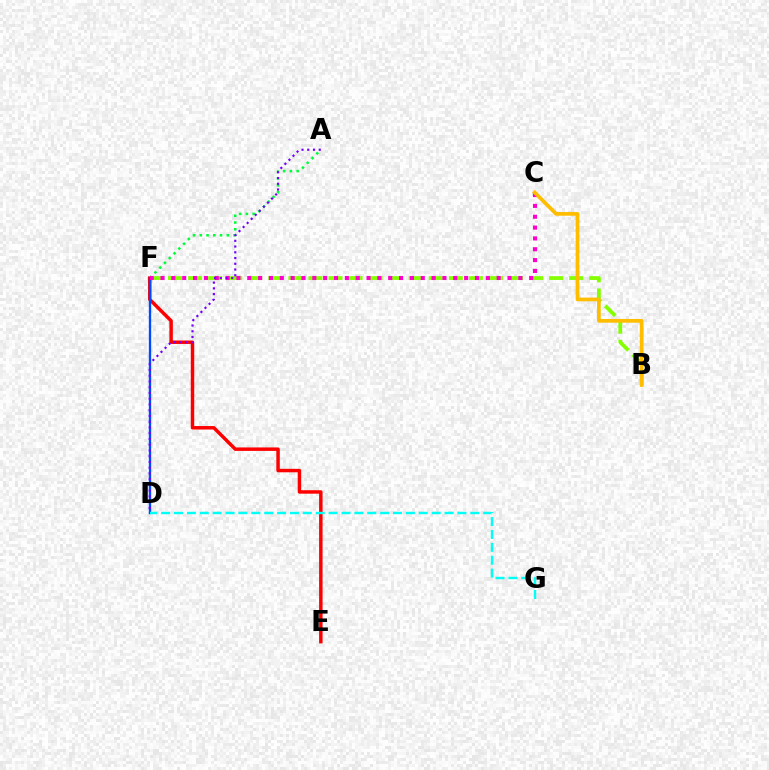{('E', 'F'): [{'color': '#ff0000', 'line_style': 'solid', 'thickness': 2.49}], ('A', 'F'): [{'color': '#00ff39', 'line_style': 'dotted', 'thickness': 1.83}], ('B', 'F'): [{'color': '#84ff00', 'line_style': 'dashed', 'thickness': 2.72}], ('D', 'F'): [{'color': '#004bff', 'line_style': 'solid', 'thickness': 1.69}], ('C', 'F'): [{'color': '#ff00cf', 'line_style': 'dotted', 'thickness': 2.95}], ('B', 'C'): [{'color': '#ffbd00', 'line_style': 'solid', 'thickness': 2.67}], ('A', 'D'): [{'color': '#7200ff', 'line_style': 'dotted', 'thickness': 1.56}], ('D', 'G'): [{'color': '#00fff6', 'line_style': 'dashed', 'thickness': 1.75}]}